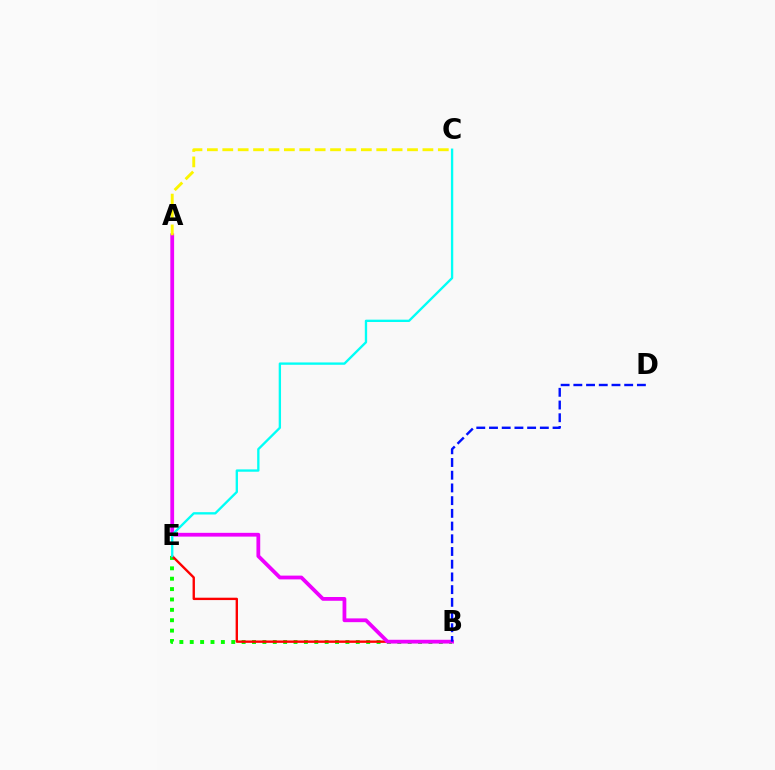{('B', 'E'): [{'color': '#08ff00', 'line_style': 'dotted', 'thickness': 2.82}, {'color': '#ff0000', 'line_style': 'solid', 'thickness': 1.71}], ('A', 'B'): [{'color': '#ee00ff', 'line_style': 'solid', 'thickness': 2.72}], ('C', 'E'): [{'color': '#00fff6', 'line_style': 'solid', 'thickness': 1.68}], ('A', 'C'): [{'color': '#fcf500', 'line_style': 'dashed', 'thickness': 2.09}], ('B', 'D'): [{'color': '#0010ff', 'line_style': 'dashed', 'thickness': 1.73}]}